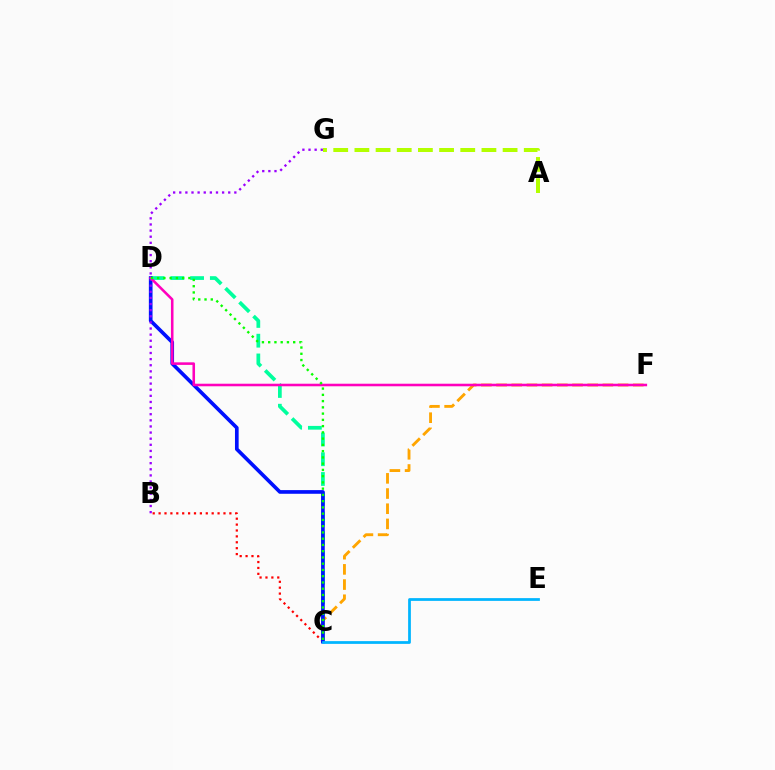{('C', 'D'): [{'color': '#00ff9d', 'line_style': 'dashed', 'thickness': 2.68}, {'color': '#0010ff', 'line_style': 'solid', 'thickness': 2.64}, {'color': '#08ff00', 'line_style': 'dotted', 'thickness': 1.7}], ('C', 'F'): [{'color': '#ffa500', 'line_style': 'dashed', 'thickness': 2.06}], ('B', 'C'): [{'color': '#ff0000', 'line_style': 'dotted', 'thickness': 1.6}], ('B', 'G'): [{'color': '#9b00ff', 'line_style': 'dotted', 'thickness': 1.66}], ('D', 'F'): [{'color': '#ff00bd', 'line_style': 'solid', 'thickness': 1.85}], ('A', 'G'): [{'color': '#b3ff00', 'line_style': 'dashed', 'thickness': 2.88}], ('C', 'E'): [{'color': '#00b5ff', 'line_style': 'solid', 'thickness': 1.99}]}